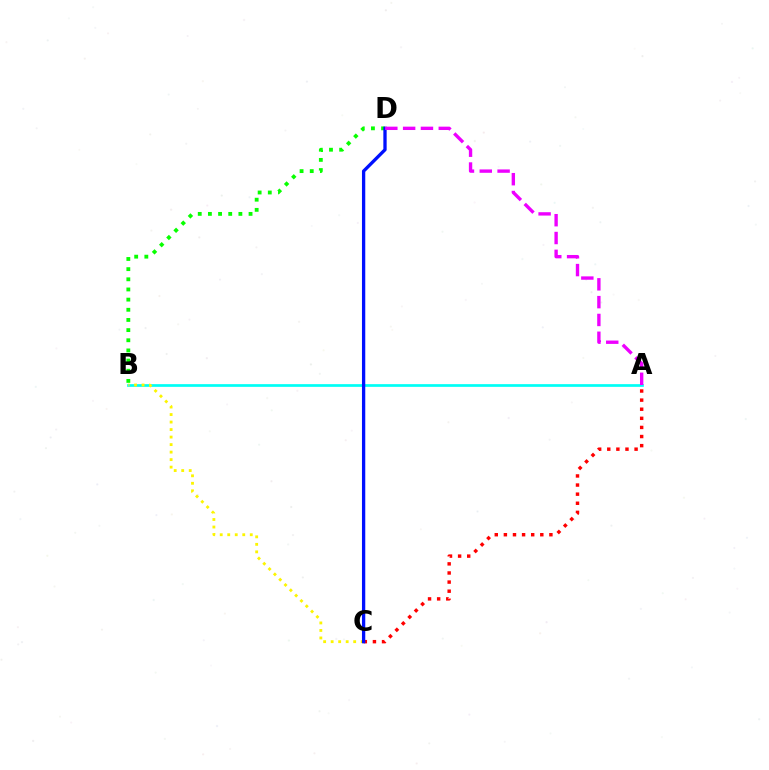{('B', 'D'): [{'color': '#08ff00', 'line_style': 'dotted', 'thickness': 2.76}], ('A', 'B'): [{'color': '#00fff6', 'line_style': 'solid', 'thickness': 1.95}], ('A', 'C'): [{'color': '#ff0000', 'line_style': 'dotted', 'thickness': 2.47}], ('B', 'C'): [{'color': '#fcf500', 'line_style': 'dotted', 'thickness': 2.04}], ('C', 'D'): [{'color': '#0010ff', 'line_style': 'solid', 'thickness': 2.38}], ('A', 'D'): [{'color': '#ee00ff', 'line_style': 'dashed', 'thickness': 2.42}]}